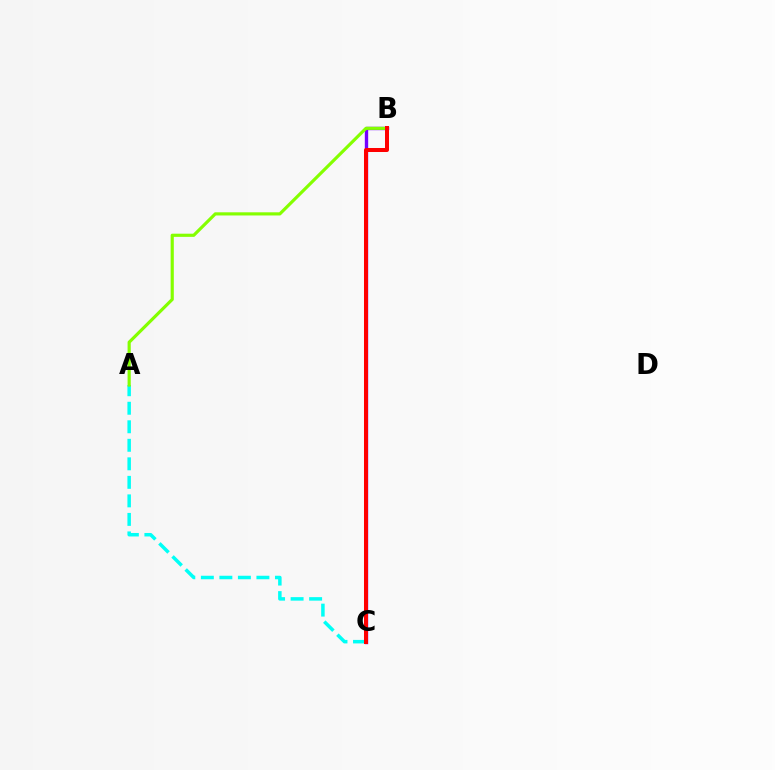{('B', 'C'): [{'color': '#7200ff', 'line_style': 'solid', 'thickness': 2.43}, {'color': '#ff0000', 'line_style': 'solid', 'thickness': 2.88}], ('A', 'C'): [{'color': '#00fff6', 'line_style': 'dashed', 'thickness': 2.52}], ('A', 'B'): [{'color': '#84ff00', 'line_style': 'solid', 'thickness': 2.28}]}